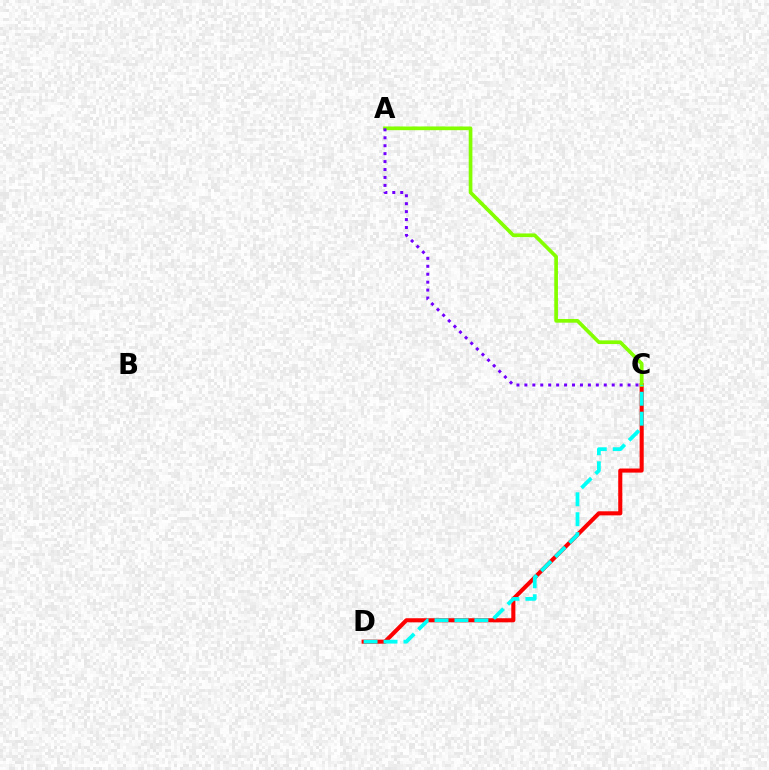{('C', 'D'): [{'color': '#ff0000', 'line_style': 'solid', 'thickness': 2.94}, {'color': '#00fff6', 'line_style': 'dashed', 'thickness': 2.71}], ('A', 'C'): [{'color': '#84ff00', 'line_style': 'solid', 'thickness': 2.66}, {'color': '#7200ff', 'line_style': 'dotted', 'thickness': 2.16}]}